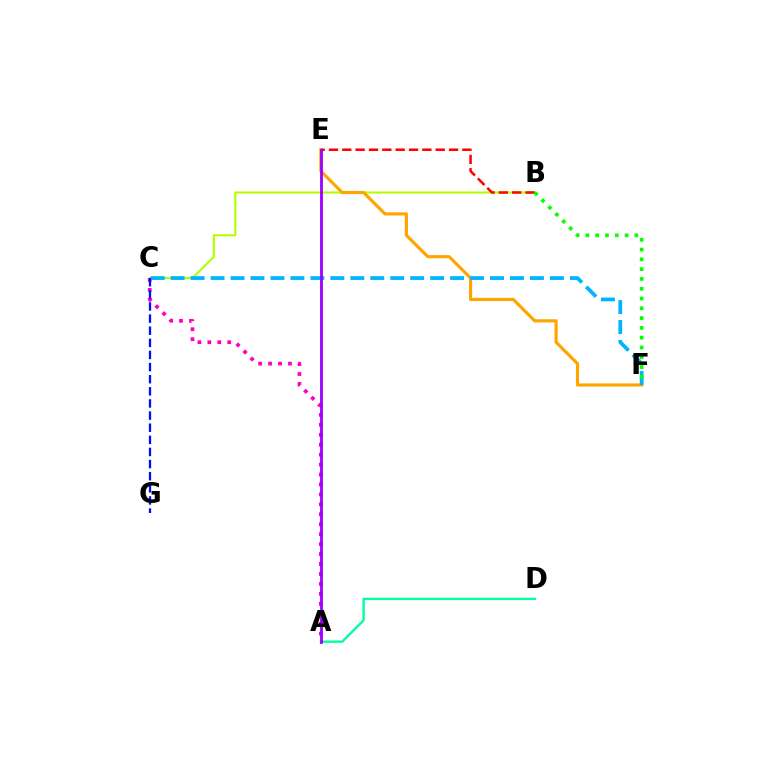{('A', 'D'): [{'color': '#00ff9d', 'line_style': 'solid', 'thickness': 1.7}], ('B', 'C'): [{'color': '#b3ff00', 'line_style': 'solid', 'thickness': 1.53}], ('A', 'C'): [{'color': '#ff00bd', 'line_style': 'dotted', 'thickness': 2.7}], ('E', 'F'): [{'color': '#ffa500', 'line_style': 'solid', 'thickness': 2.27}], ('B', 'E'): [{'color': '#ff0000', 'line_style': 'dashed', 'thickness': 1.81}], ('C', 'F'): [{'color': '#00b5ff', 'line_style': 'dashed', 'thickness': 2.71}], ('A', 'E'): [{'color': '#9b00ff', 'line_style': 'solid', 'thickness': 2.01}], ('B', 'F'): [{'color': '#08ff00', 'line_style': 'dotted', 'thickness': 2.66}], ('C', 'G'): [{'color': '#0010ff', 'line_style': 'dashed', 'thickness': 1.65}]}